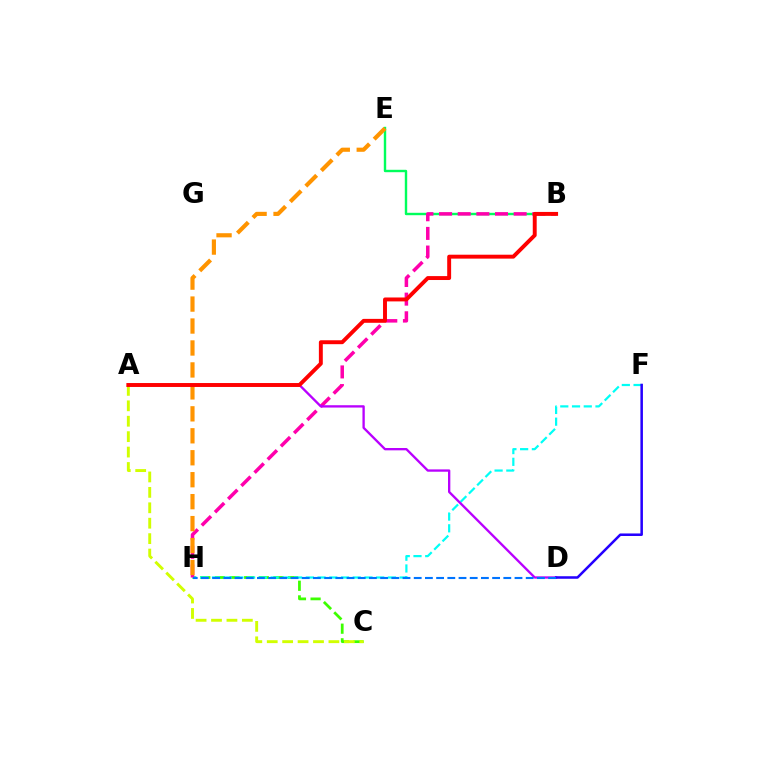{('B', 'E'): [{'color': '#00ff5c', 'line_style': 'solid', 'thickness': 1.73}], ('C', 'H'): [{'color': '#3dff00', 'line_style': 'dashed', 'thickness': 1.99}], ('F', 'H'): [{'color': '#00fff6', 'line_style': 'dashed', 'thickness': 1.59}], ('B', 'H'): [{'color': '#ff00ac', 'line_style': 'dashed', 'thickness': 2.53}], ('A', 'D'): [{'color': '#b900ff', 'line_style': 'solid', 'thickness': 1.68}], ('A', 'C'): [{'color': '#d1ff00', 'line_style': 'dashed', 'thickness': 2.1}], ('D', 'F'): [{'color': '#2500ff', 'line_style': 'solid', 'thickness': 1.82}], ('E', 'H'): [{'color': '#ff9400', 'line_style': 'dashed', 'thickness': 2.98}], ('A', 'B'): [{'color': '#ff0000', 'line_style': 'solid', 'thickness': 2.82}], ('D', 'H'): [{'color': '#0074ff', 'line_style': 'dashed', 'thickness': 1.52}]}